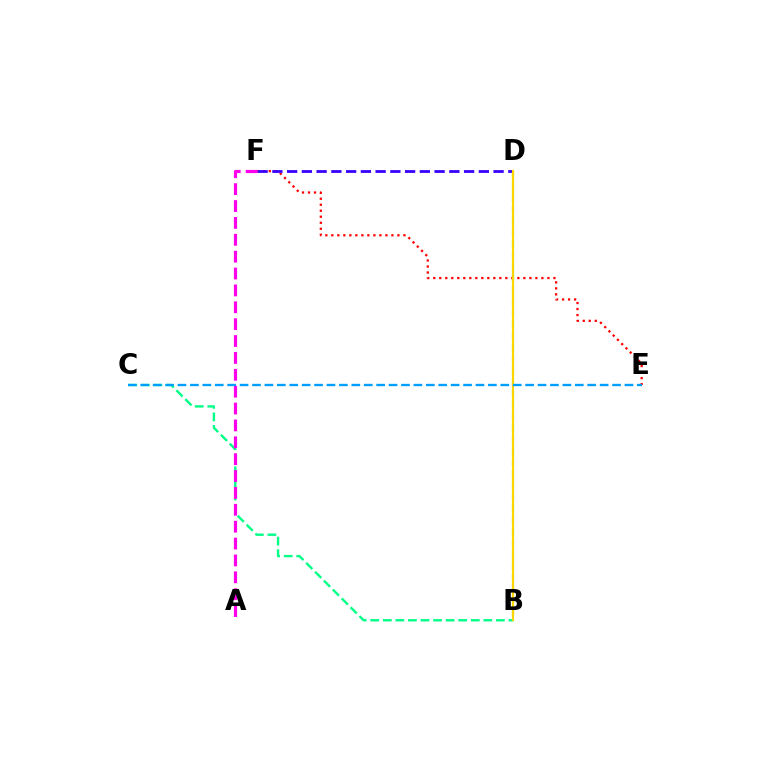{('B', 'C'): [{'color': '#00ff86', 'line_style': 'dashed', 'thickness': 1.71}], ('B', 'D'): [{'color': '#4fff00', 'line_style': 'dashed', 'thickness': 1.56}, {'color': '#ffd500', 'line_style': 'solid', 'thickness': 1.53}], ('E', 'F'): [{'color': '#ff0000', 'line_style': 'dotted', 'thickness': 1.63}], ('D', 'F'): [{'color': '#3700ff', 'line_style': 'dashed', 'thickness': 2.0}], ('A', 'F'): [{'color': '#ff00ed', 'line_style': 'dashed', 'thickness': 2.29}], ('C', 'E'): [{'color': '#009eff', 'line_style': 'dashed', 'thickness': 1.69}]}